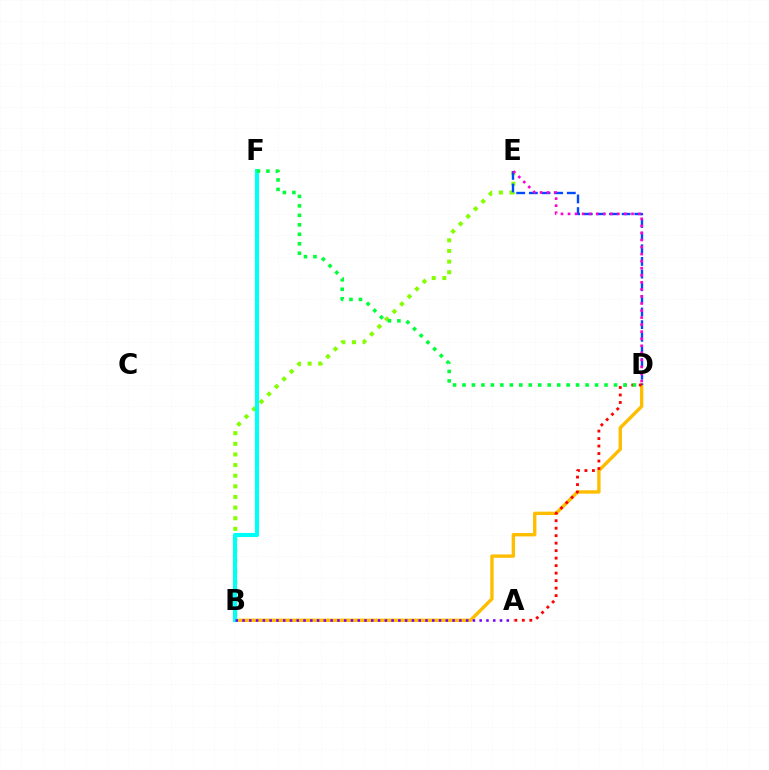{('B', 'D'): [{'color': '#ffbd00', 'line_style': 'solid', 'thickness': 2.43}], ('B', 'E'): [{'color': '#84ff00', 'line_style': 'dotted', 'thickness': 2.89}], ('D', 'E'): [{'color': '#004bff', 'line_style': 'dashed', 'thickness': 1.72}, {'color': '#ff00cf', 'line_style': 'dotted', 'thickness': 1.92}], ('B', 'F'): [{'color': '#00fff6', 'line_style': 'solid', 'thickness': 2.96}], ('A', 'D'): [{'color': '#ff0000', 'line_style': 'dotted', 'thickness': 2.04}], ('D', 'F'): [{'color': '#00ff39', 'line_style': 'dotted', 'thickness': 2.57}], ('A', 'B'): [{'color': '#7200ff', 'line_style': 'dotted', 'thickness': 1.84}]}